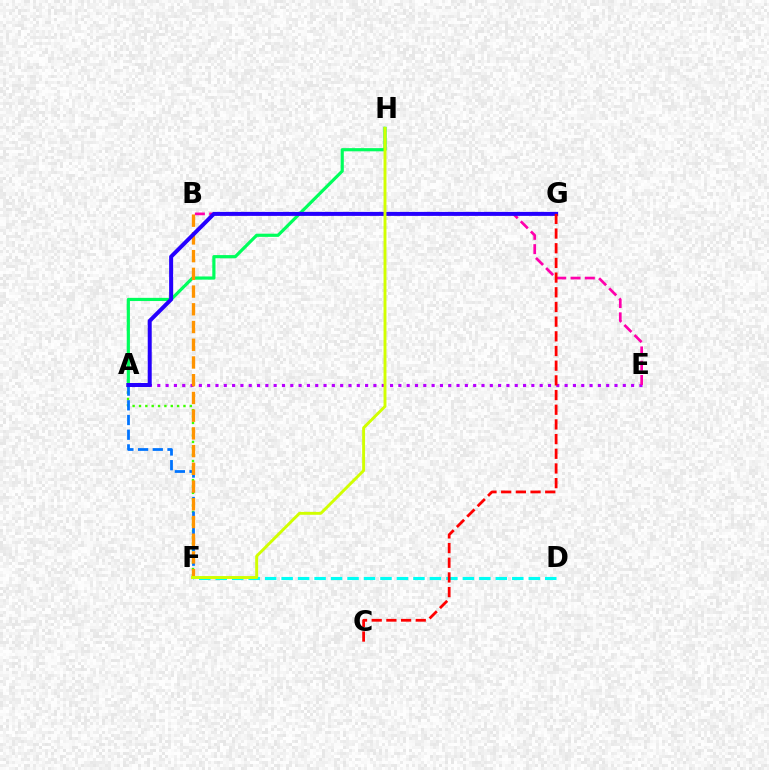{('A', 'F'): [{'color': '#3dff00', 'line_style': 'dotted', 'thickness': 1.73}, {'color': '#0074ff', 'line_style': 'dashed', 'thickness': 2.0}], ('A', 'E'): [{'color': '#b900ff', 'line_style': 'dotted', 'thickness': 2.26}], ('A', 'H'): [{'color': '#00ff5c', 'line_style': 'solid', 'thickness': 2.29}], ('B', 'E'): [{'color': '#ff00ac', 'line_style': 'dashed', 'thickness': 1.94}], ('B', 'F'): [{'color': '#ff9400', 'line_style': 'dashed', 'thickness': 2.41}], ('A', 'G'): [{'color': '#2500ff', 'line_style': 'solid', 'thickness': 2.87}], ('D', 'F'): [{'color': '#00fff6', 'line_style': 'dashed', 'thickness': 2.24}], ('C', 'G'): [{'color': '#ff0000', 'line_style': 'dashed', 'thickness': 1.99}], ('F', 'H'): [{'color': '#d1ff00', 'line_style': 'solid', 'thickness': 2.09}]}